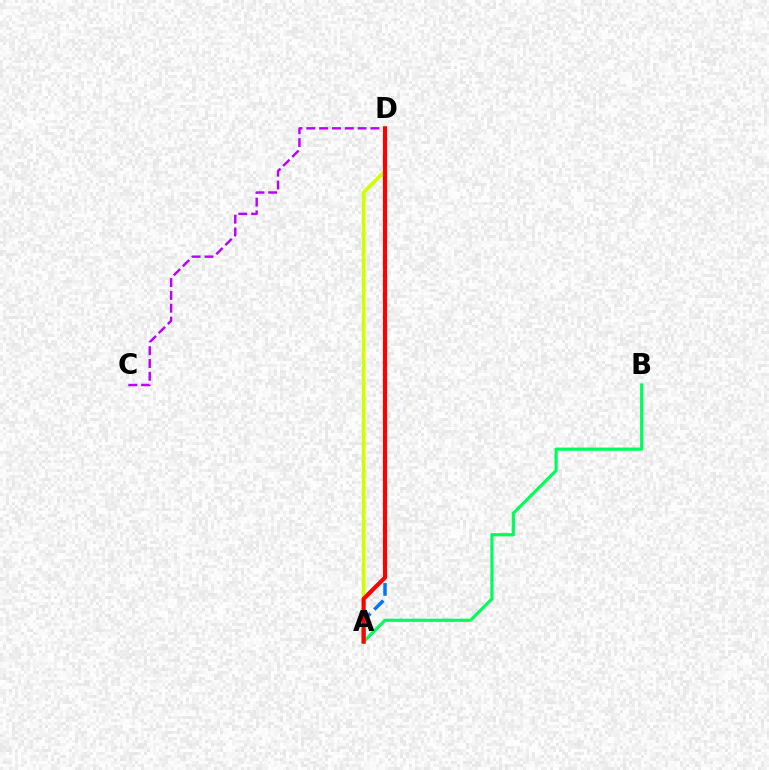{('A', 'B'): [{'color': '#00ff5c', 'line_style': 'solid', 'thickness': 2.3}], ('A', 'D'): [{'color': '#d1ff00', 'line_style': 'solid', 'thickness': 2.63}, {'color': '#0074ff', 'line_style': 'dashed', 'thickness': 2.48}, {'color': '#ff0000', 'line_style': 'solid', 'thickness': 2.99}], ('C', 'D'): [{'color': '#b900ff', 'line_style': 'dashed', 'thickness': 1.74}]}